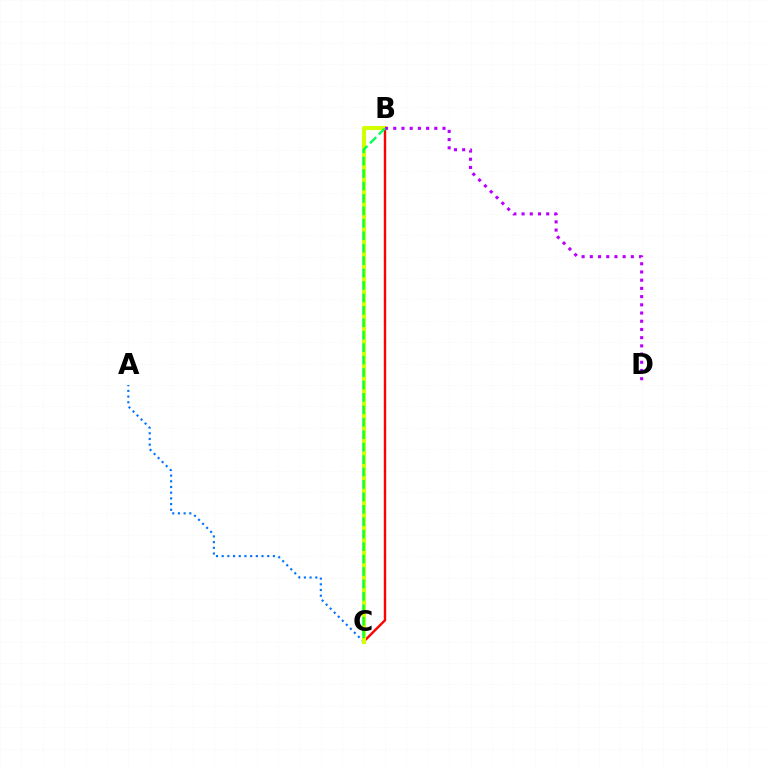{('A', 'C'): [{'color': '#0074ff', 'line_style': 'dotted', 'thickness': 1.55}], ('B', 'C'): [{'color': '#ff0000', 'line_style': 'solid', 'thickness': 1.73}, {'color': '#d1ff00', 'line_style': 'solid', 'thickness': 2.95}, {'color': '#00ff5c', 'line_style': 'dashed', 'thickness': 1.69}], ('B', 'D'): [{'color': '#b900ff', 'line_style': 'dotted', 'thickness': 2.23}]}